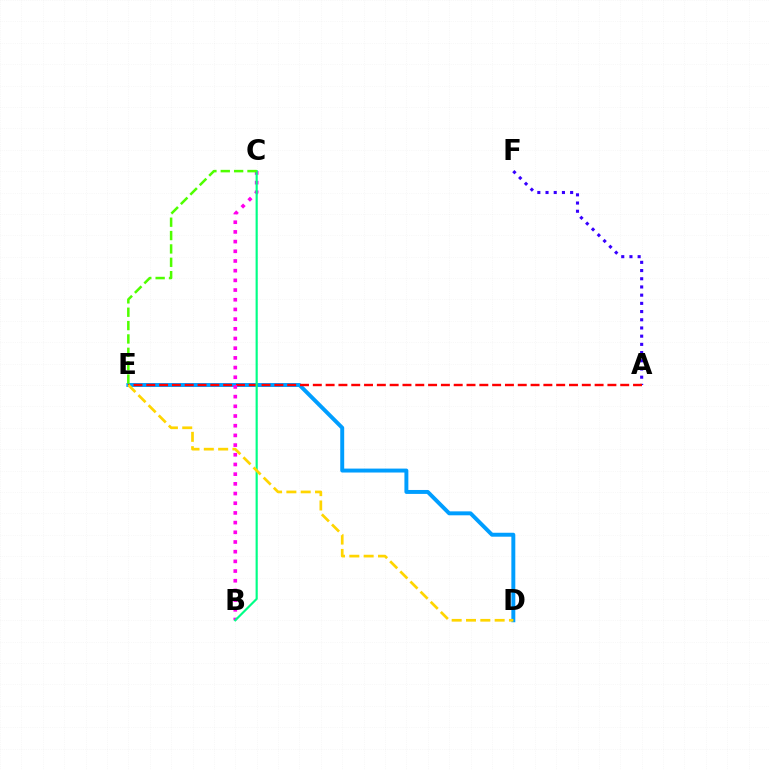{('D', 'E'): [{'color': '#009eff', 'line_style': 'solid', 'thickness': 2.83}, {'color': '#ffd500', 'line_style': 'dashed', 'thickness': 1.95}], ('A', 'F'): [{'color': '#3700ff', 'line_style': 'dotted', 'thickness': 2.23}], ('A', 'E'): [{'color': '#ff0000', 'line_style': 'dashed', 'thickness': 1.74}], ('B', 'C'): [{'color': '#ff00ed', 'line_style': 'dotted', 'thickness': 2.63}, {'color': '#00ff86', 'line_style': 'solid', 'thickness': 1.56}], ('C', 'E'): [{'color': '#4fff00', 'line_style': 'dashed', 'thickness': 1.82}]}